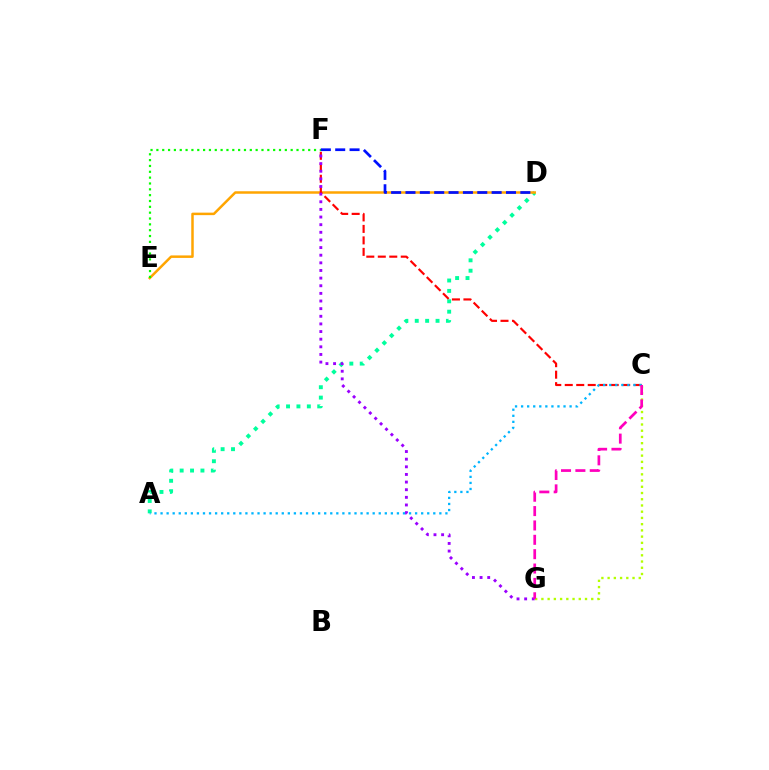{('A', 'D'): [{'color': '#00ff9d', 'line_style': 'dotted', 'thickness': 2.82}], ('D', 'E'): [{'color': '#ffa500', 'line_style': 'solid', 'thickness': 1.8}], ('C', 'G'): [{'color': '#b3ff00', 'line_style': 'dotted', 'thickness': 1.69}, {'color': '#ff00bd', 'line_style': 'dashed', 'thickness': 1.95}], ('C', 'F'): [{'color': '#ff0000', 'line_style': 'dashed', 'thickness': 1.56}], ('F', 'G'): [{'color': '#9b00ff', 'line_style': 'dotted', 'thickness': 2.07}], ('A', 'C'): [{'color': '#00b5ff', 'line_style': 'dotted', 'thickness': 1.65}], ('E', 'F'): [{'color': '#08ff00', 'line_style': 'dotted', 'thickness': 1.59}], ('D', 'F'): [{'color': '#0010ff', 'line_style': 'dashed', 'thickness': 1.95}]}